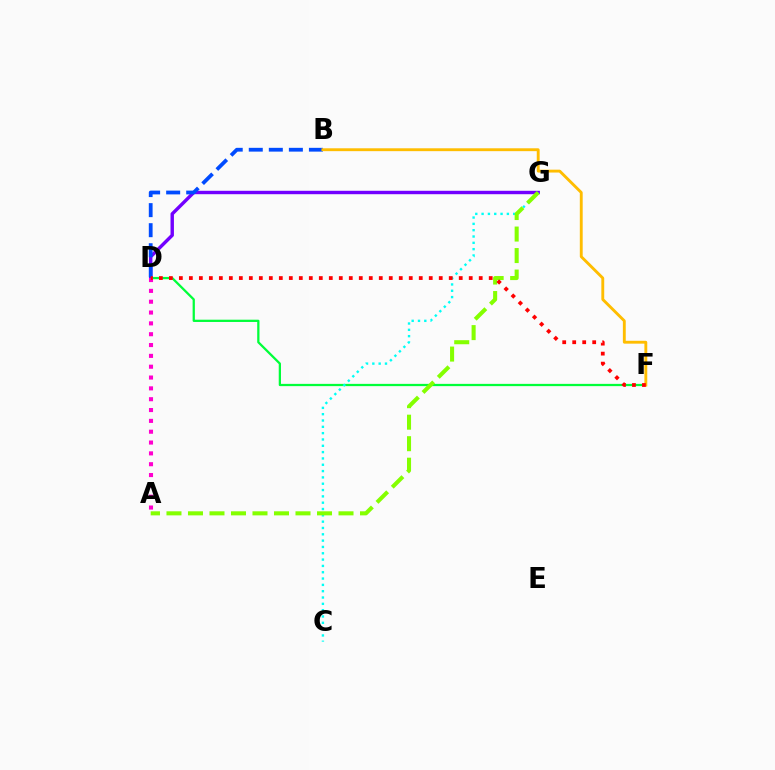{('D', 'F'): [{'color': '#00ff39', 'line_style': 'solid', 'thickness': 1.63}, {'color': '#ff0000', 'line_style': 'dotted', 'thickness': 2.72}], ('D', 'G'): [{'color': '#7200ff', 'line_style': 'solid', 'thickness': 2.46}], ('B', 'D'): [{'color': '#004bff', 'line_style': 'dashed', 'thickness': 2.72}], ('C', 'G'): [{'color': '#00fff6', 'line_style': 'dotted', 'thickness': 1.72}], ('A', 'G'): [{'color': '#84ff00', 'line_style': 'dashed', 'thickness': 2.92}], ('B', 'F'): [{'color': '#ffbd00', 'line_style': 'solid', 'thickness': 2.07}], ('A', 'D'): [{'color': '#ff00cf', 'line_style': 'dotted', 'thickness': 2.94}]}